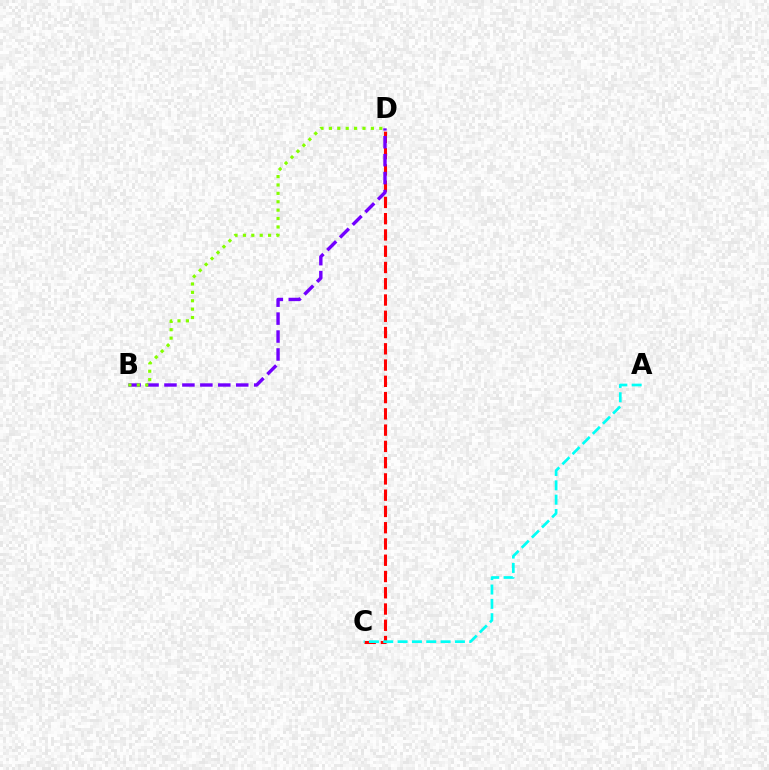{('C', 'D'): [{'color': '#ff0000', 'line_style': 'dashed', 'thickness': 2.21}], ('B', 'D'): [{'color': '#7200ff', 'line_style': 'dashed', 'thickness': 2.44}, {'color': '#84ff00', 'line_style': 'dotted', 'thickness': 2.28}], ('A', 'C'): [{'color': '#00fff6', 'line_style': 'dashed', 'thickness': 1.95}]}